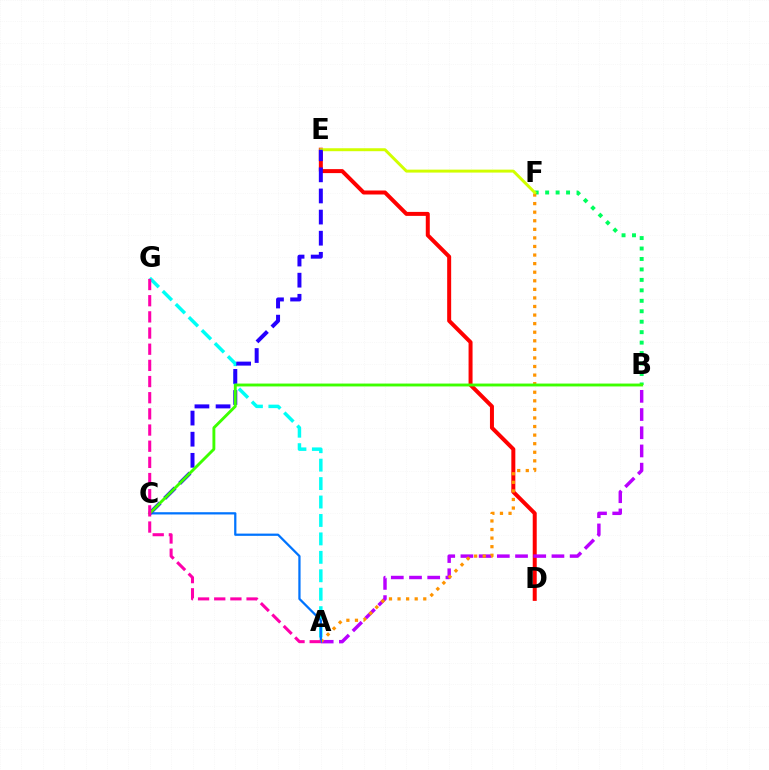{('D', 'E'): [{'color': '#ff0000', 'line_style': 'solid', 'thickness': 2.87}], ('A', 'B'): [{'color': '#b900ff', 'line_style': 'dashed', 'thickness': 2.47}], ('A', 'G'): [{'color': '#00fff6', 'line_style': 'dashed', 'thickness': 2.5}, {'color': '#ff00ac', 'line_style': 'dashed', 'thickness': 2.2}], ('B', 'F'): [{'color': '#00ff5c', 'line_style': 'dotted', 'thickness': 2.84}], ('A', 'F'): [{'color': '#ff9400', 'line_style': 'dotted', 'thickness': 2.33}], ('A', 'C'): [{'color': '#0074ff', 'line_style': 'solid', 'thickness': 1.62}], ('E', 'F'): [{'color': '#d1ff00', 'line_style': 'solid', 'thickness': 2.13}], ('C', 'E'): [{'color': '#2500ff', 'line_style': 'dashed', 'thickness': 2.87}], ('B', 'C'): [{'color': '#3dff00', 'line_style': 'solid', 'thickness': 2.07}]}